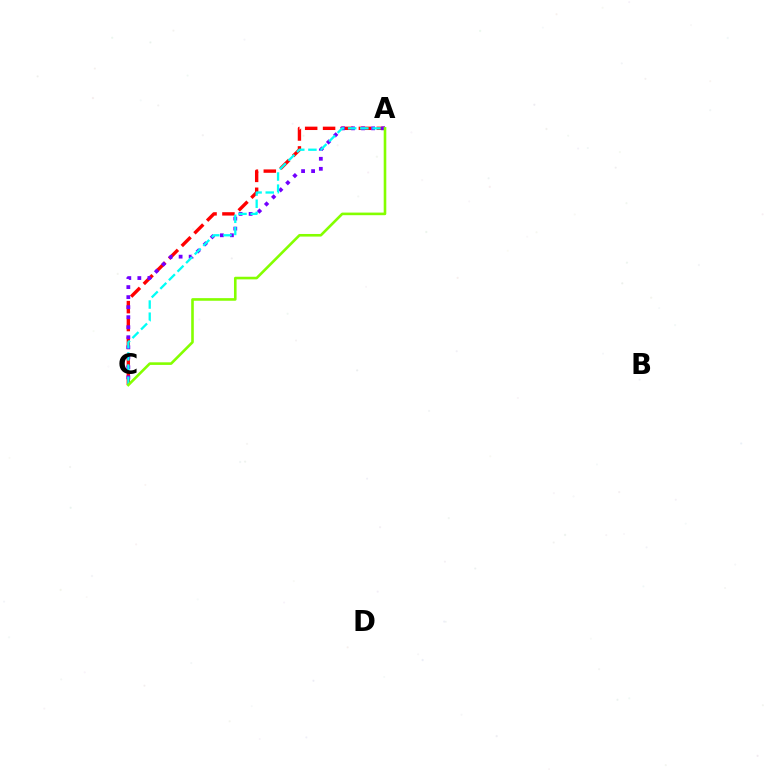{('A', 'C'): [{'color': '#ff0000', 'line_style': 'dashed', 'thickness': 2.43}, {'color': '#7200ff', 'line_style': 'dotted', 'thickness': 2.72}, {'color': '#00fff6', 'line_style': 'dashed', 'thickness': 1.65}, {'color': '#84ff00', 'line_style': 'solid', 'thickness': 1.88}]}